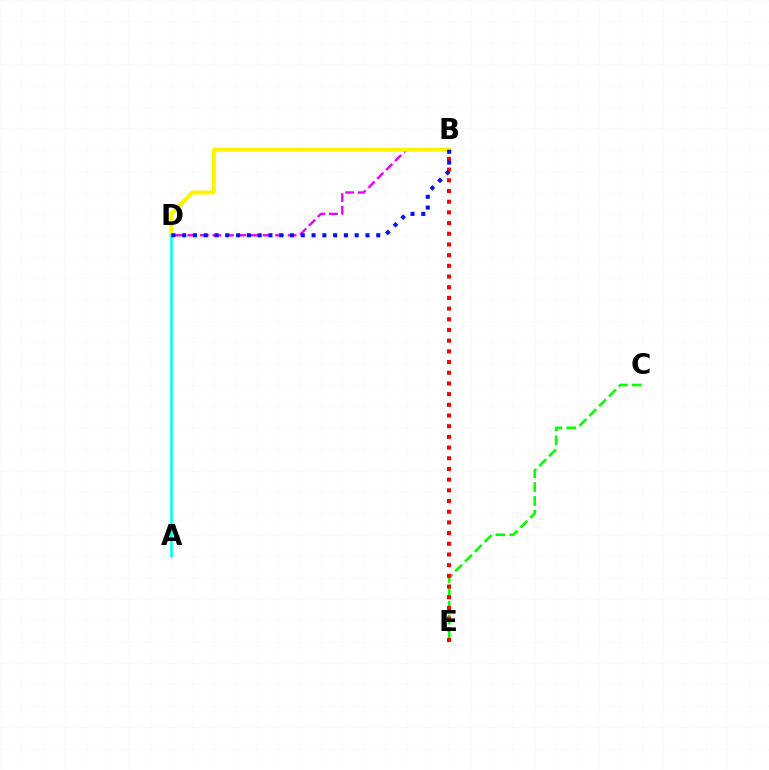{('B', 'D'): [{'color': '#ee00ff', 'line_style': 'dashed', 'thickness': 1.7}, {'color': '#fcf500', 'line_style': 'solid', 'thickness': 2.83}, {'color': '#0010ff', 'line_style': 'dotted', 'thickness': 2.93}], ('A', 'D'): [{'color': '#00fff6', 'line_style': 'solid', 'thickness': 1.86}], ('C', 'E'): [{'color': '#08ff00', 'line_style': 'dashed', 'thickness': 1.89}], ('B', 'E'): [{'color': '#ff0000', 'line_style': 'dotted', 'thickness': 2.9}]}